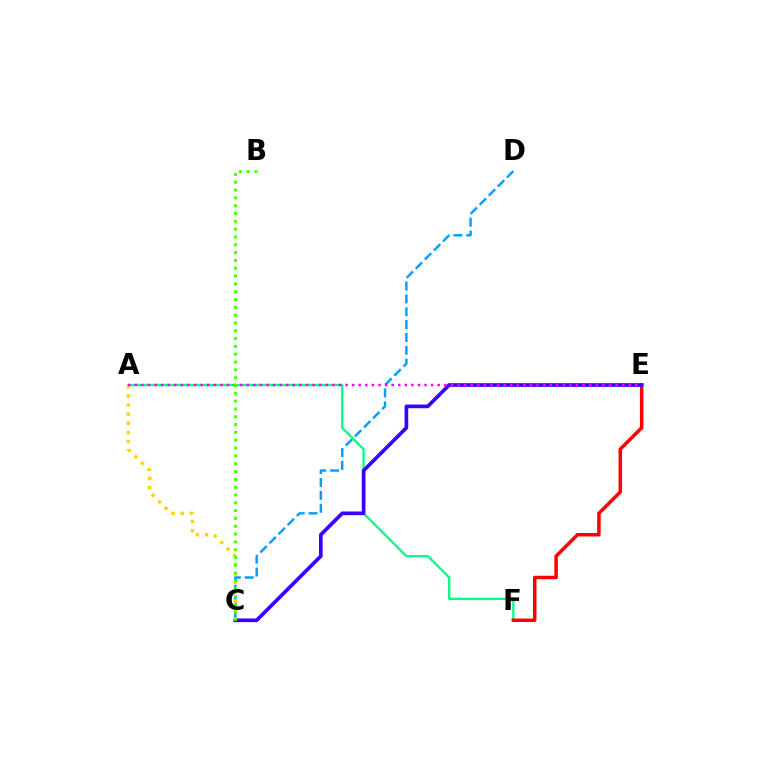{('A', 'F'): [{'color': '#00ff86', 'line_style': 'solid', 'thickness': 1.66}], ('E', 'F'): [{'color': '#ff0000', 'line_style': 'solid', 'thickness': 2.51}], ('C', 'D'): [{'color': '#009eff', 'line_style': 'dashed', 'thickness': 1.75}], ('C', 'E'): [{'color': '#3700ff', 'line_style': 'solid', 'thickness': 2.65}], ('A', 'C'): [{'color': '#ffd500', 'line_style': 'dotted', 'thickness': 2.49}], ('A', 'E'): [{'color': '#ff00ed', 'line_style': 'dotted', 'thickness': 1.79}], ('B', 'C'): [{'color': '#4fff00', 'line_style': 'dotted', 'thickness': 2.12}]}